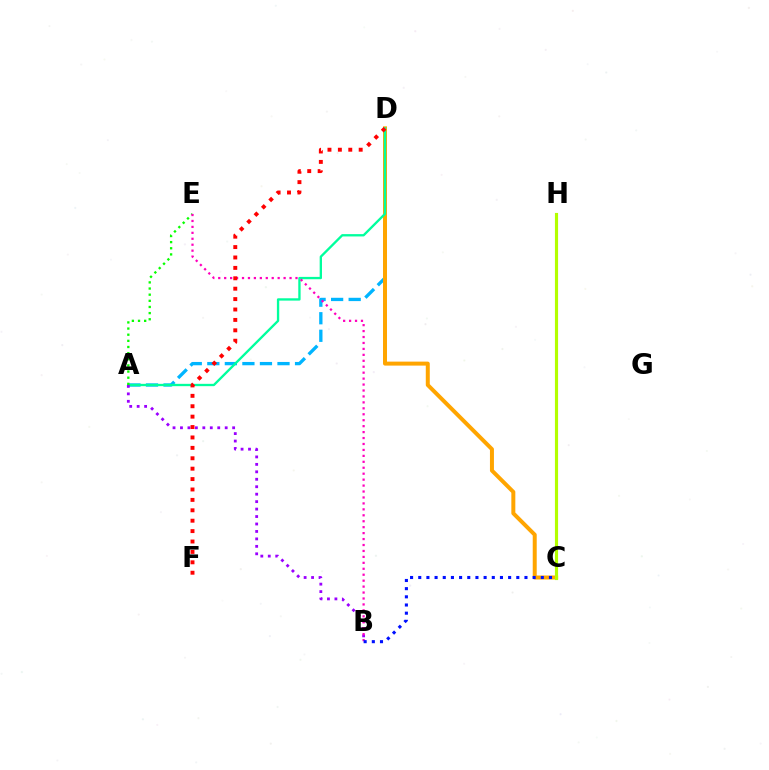{('A', 'D'): [{'color': '#00b5ff', 'line_style': 'dashed', 'thickness': 2.38}, {'color': '#00ff9d', 'line_style': 'solid', 'thickness': 1.68}], ('C', 'D'): [{'color': '#ffa500', 'line_style': 'solid', 'thickness': 2.87}], ('C', 'H'): [{'color': '#b3ff00', 'line_style': 'solid', 'thickness': 2.26}], ('A', 'E'): [{'color': '#08ff00', 'line_style': 'dotted', 'thickness': 1.67}], ('A', 'B'): [{'color': '#9b00ff', 'line_style': 'dotted', 'thickness': 2.02}], ('B', 'E'): [{'color': '#ff00bd', 'line_style': 'dotted', 'thickness': 1.61}], ('B', 'C'): [{'color': '#0010ff', 'line_style': 'dotted', 'thickness': 2.22}], ('D', 'F'): [{'color': '#ff0000', 'line_style': 'dotted', 'thickness': 2.83}]}